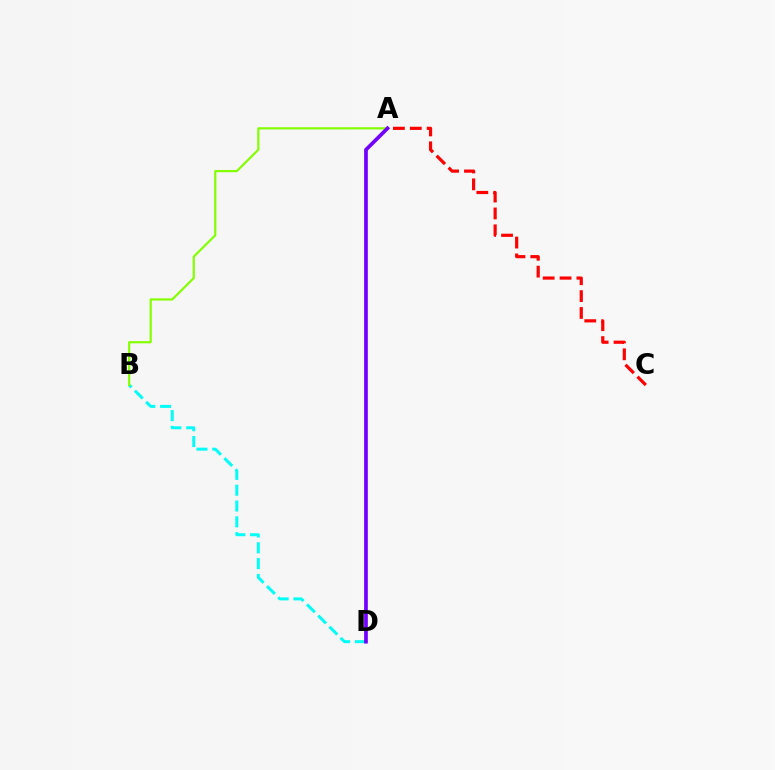{('B', 'D'): [{'color': '#00fff6', 'line_style': 'dashed', 'thickness': 2.15}], ('A', 'B'): [{'color': '#84ff00', 'line_style': 'solid', 'thickness': 1.58}], ('A', 'C'): [{'color': '#ff0000', 'line_style': 'dashed', 'thickness': 2.29}], ('A', 'D'): [{'color': '#7200ff', 'line_style': 'solid', 'thickness': 2.67}]}